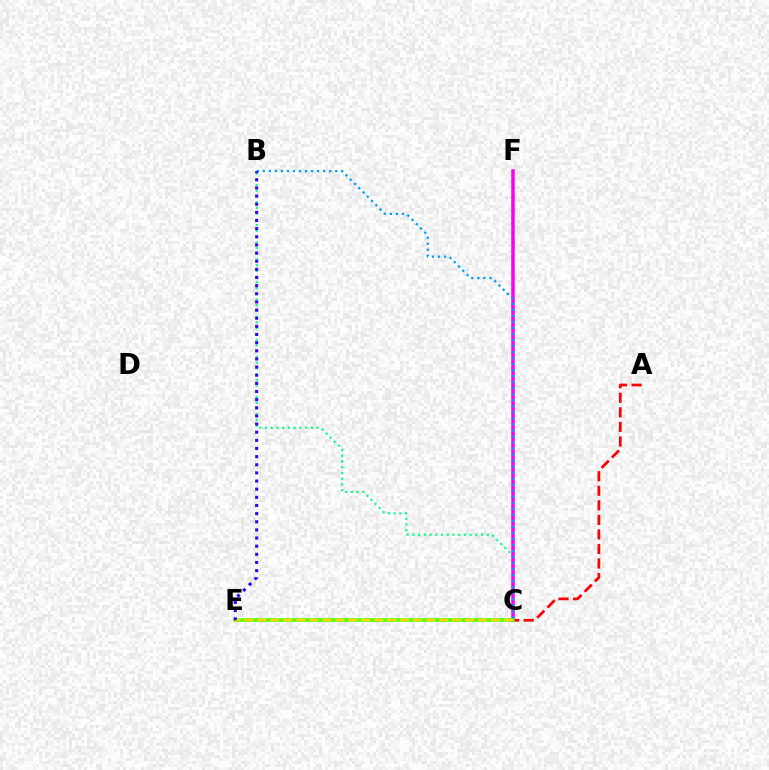{('B', 'C'): [{'color': '#00ff86', 'line_style': 'dotted', 'thickness': 1.56}, {'color': '#009eff', 'line_style': 'dotted', 'thickness': 1.64}], ('A', 'C'): [{'color': '#ff0000', 'line_style': 'dashed', 'thickness': 1.98}], ('C', 'F'): [{'color': '#ff00ed', 'line_style': 'solid', 'thickness': 2.53}], ('C', 'E'): [{'color': '#4fff00', 'line_style': 'solid', 'thickness': 2.57}, {'color': '#ffd500', 'line_style': 'dashed', 'thickness': 1.76}], ('B', 'E'): [{'color': '#3700ff', 'line_style': 'dotted', 'thickness': 2.21}]}